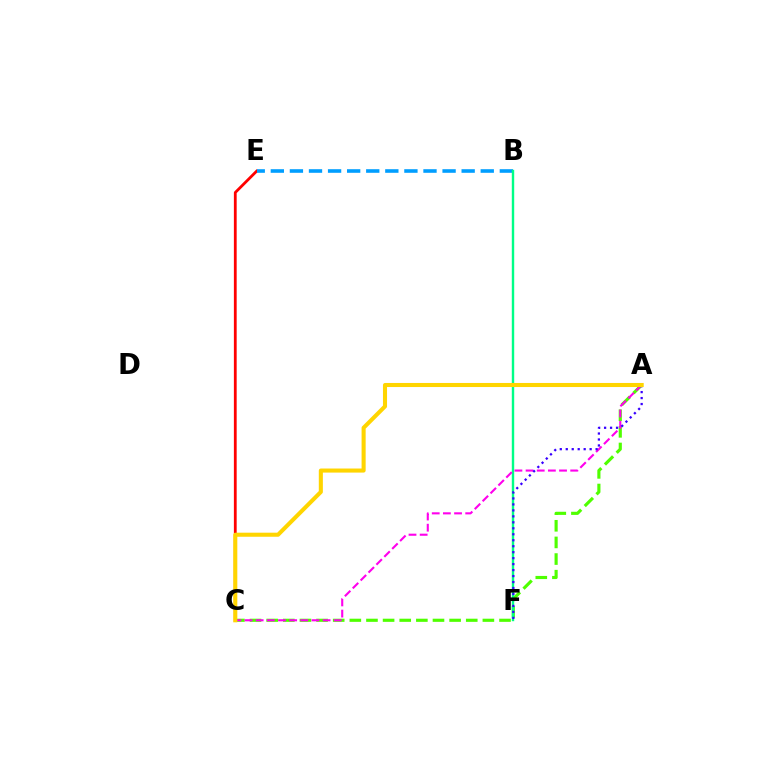{('C', 'E'): [{'color': '#ff0000', 'line_style': 'solid', 'thickness': 2.01}], ('A', 'C'): [{'color': '#4fff00', 'line_style': 'dashed', 'thickness': 2.26}, {'color': '#ff00ed', 'line_style': 'dashed', 'thickness': 1.52}, {'color': '#ffd500', 'line_style': 'solid', 'thickness': 2.93}], ('B', 'E'): [{'color': '#009eff', 'line_style': 'dashed', 'thickness': 2.59}], ('B', 'F'): [{'color': '#00ff86', 'line_style': 'solid', 'thickness': 1.73}], ('A', 'F'): [{'color': '#3700ff', 'line_style': 'dotted', 'thickness': 1.62}]}